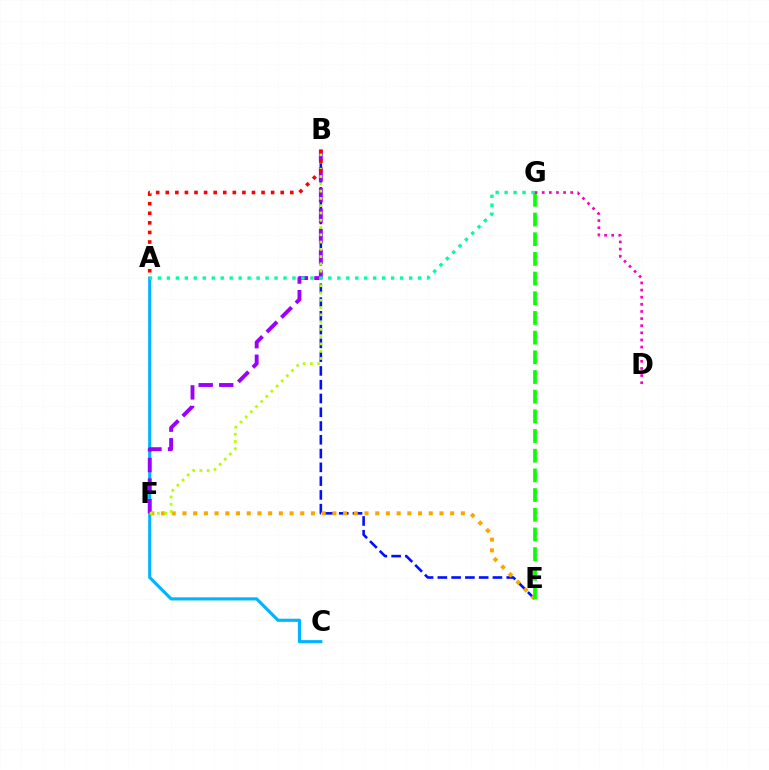{('A', 'C'): [{'color': '#00b5ff', 'line_style': 'solid', 'thickness': 2.25}], ('B', 'E'): [{'color': '#0010ff', 'line_style': 'dashed', 'thickness': 1.87}], ('B', 'F'): [{'color': '#9b00ff', 'line_style': 'dashed', 'thickness': 2.79}, {'color': '#b3ff00', 'line_style': 'dotted', 'thickness': 1.98}], ('E', 'F'): [{'color': '#ffa500', 'line_style': 'dotted', 'thickness': 2.91}], ('E', 'G'): [{'color': '#08ff00', 'line_style': 'dashed', 'thickness': 2.67}], ('A', 'B'): [{'color': '#ff0000', 'line_style': 'dotted', 'thickness': 2.6}], ('A', 'G'): [{'color': '#00ff9d', 'line_style': 'dotted', 'thickness': 2.44}], ('D', 'G'): [{'color': '#ff00bd', 'line_style': 'dotted', 'thickness': 1.94}]}